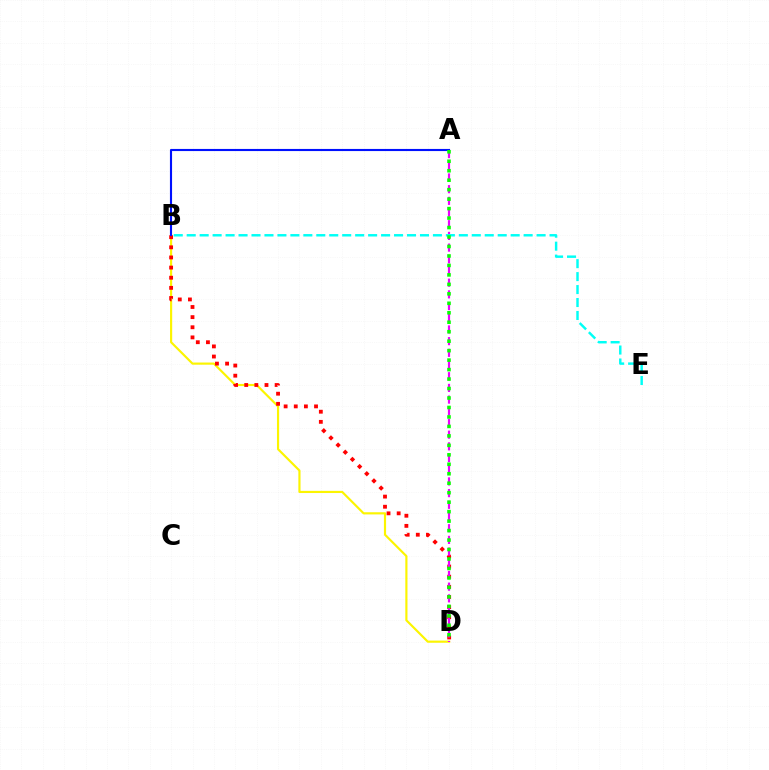{('B', 'D'): [{'color': '#fcf500', 'line_style': 'solid', 'thickness': 1.56}, {'color': '#ff0000', 'line_style': 'dotted', 'thickness': 2.75}], ('A', 'B'): [{'color': '#0010ff', 'line_style': 'solid', 'thickness': 1.53}], ('A', 'D'): [{'color': '#ee00ff', 'line_style': 'dashed', 'thickness': 1.59}, {'color': '#08ff00', 'line_style': 'dotted', 'thickness': 2.57}], ('B', 'E'): [{'color': '#00fff6', 'line_style': 'dashed', 'thickness': 1.76}]}